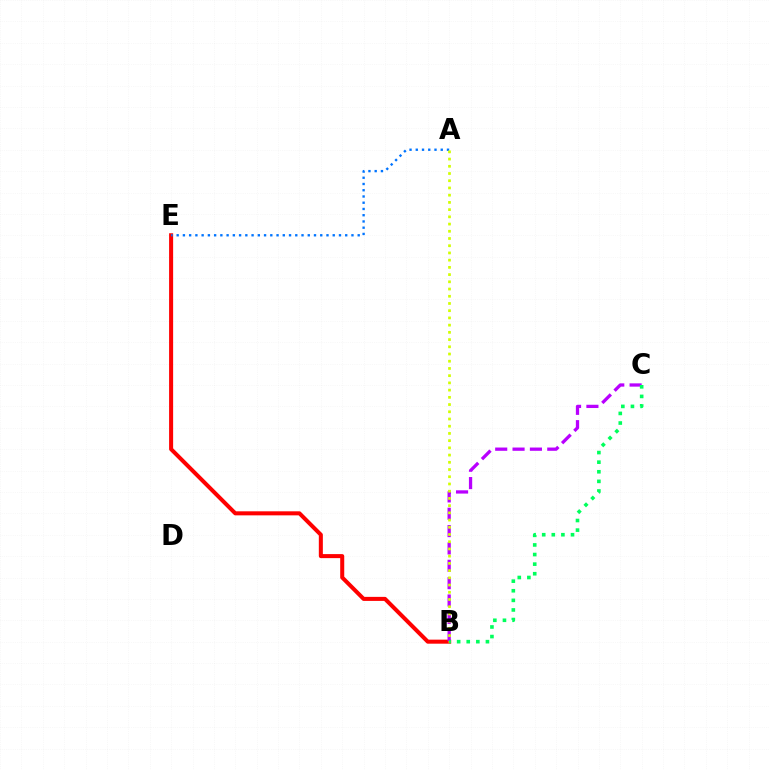{('B', 'E'): [{'color': '#ff0000', 'line_style': 'solid', 'thickness': 2.9}], ('B', 'C'): [{'color': '#b900ff', 'line_style': 'dashed', 'thickness': 2.36}, {'color': '#00ff5c', 'line_style': 'dotted', 'thickness': 2.61}], ('A', 'E'): [{'color': '#0074ff', 'line_style': 'dotted', 'thickness': 1.7}], ('A', 'B'): [{'color': '#d1ff00', 'line_style': 'dotted', 'thickness': 1.96}]}